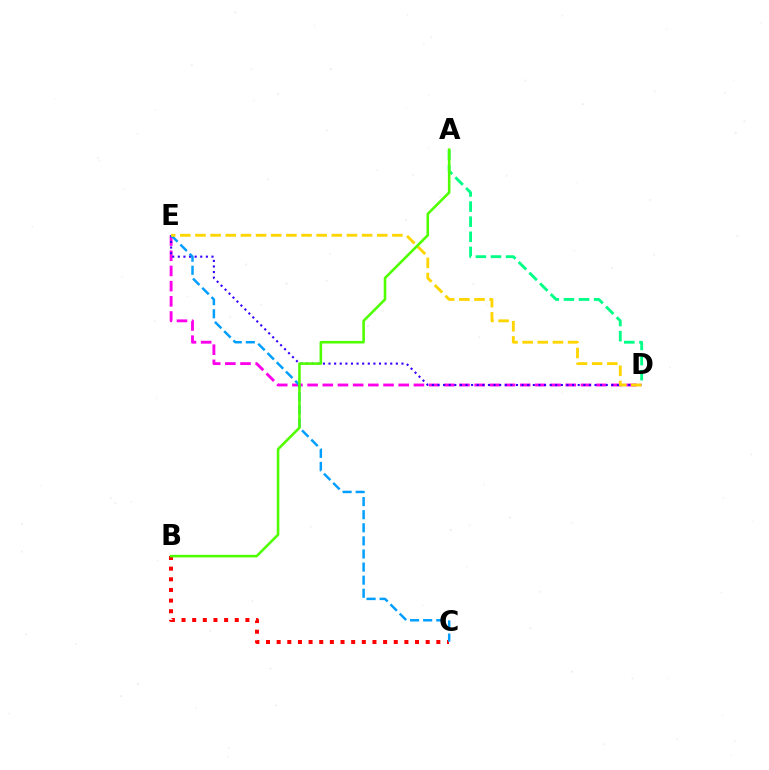{('D', 'E'): [{'color': '#ff00ed', 'line_style': 'dashed', 'thickness': 2.06}, {'color': '#3700ff', 'line_style': 'dotted', 'thickness': 1.52}, {'color': '#ffd500', 'line_style': 'dashed', 'thickness': 2.06}], ('A', 'D'): [{'color': '#00ff86', 'line_style': 'dashed', 'thickness': 2.05}], ('B', 'C'): [{'color': '#ff0000', 'line_style': 'dotted', 'thickness': 2.89}], ('C', 'E'): [{'color': '#009eff', 'line_style': 'dashed', 'thickness': 1.78}], ('A', 'B'): [{'color': '#4fff00', 'line_style': 'solid', 'thickness': 1.86}]}